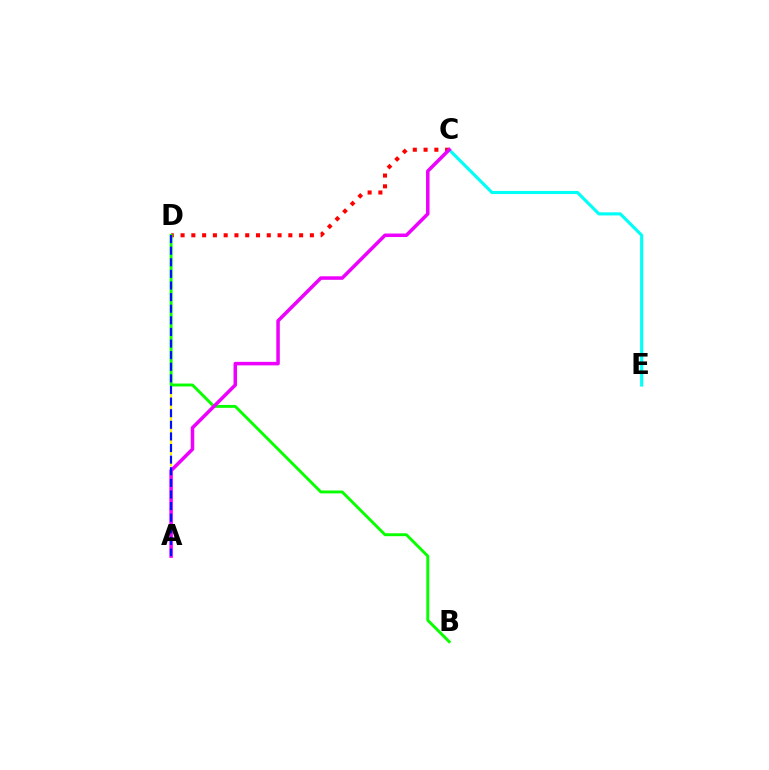{('C', 'D'): [{'color': '#ff0000', 'line_style': 'dotted', 'thickness': 2.93}], ('A', 'D'): [{'color': '#fcf500', 'line_style': 'dashed', 'thickness': 1.52}, {'color': '#0010ff', 'line_style': 'dashed', 'thickness': 1.58}], ('C', 'E'): [{'color': '#00fff6', 'line_style': 'solid', 'thickness': 2.25}], ('B', 'D'): [{'color': '#08ff00', 'line_style': 'solid', 'thickness': 2.09}], ('A', 'C'): [{'color': '#ee00ff', 'line_style': 'solid', 'thickness': 2.53}]}